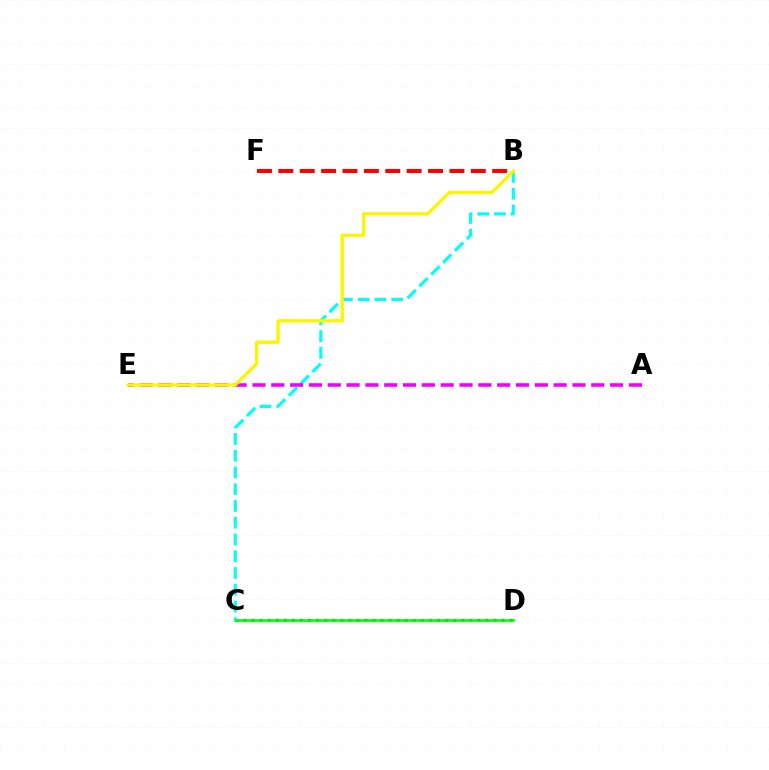{('C', 'D'): [{'color': '#0010ff', 'line_style': 'dotted', 'thickness': 2.19}, {'color': '#08ff00', 'line_style': 'solid', 'thickness': 1.93}], ('B', 'F'): [{'color': '#ff0000', 'line_style': 'dashed', 'thickness': 2.91}], ('B', 'C'): [{'color': '#00fff6', 'line_style': 'dashed', 'thickness': 2.28}], ('A', 'E'): [{'color': '#ee00ff', 'line_style': 'dashed', 'thickness': 2.56}], ('B', 'E'): [{'color': '#fcf500', 'line_style': 'solid', 'thickness': 2.39}]}